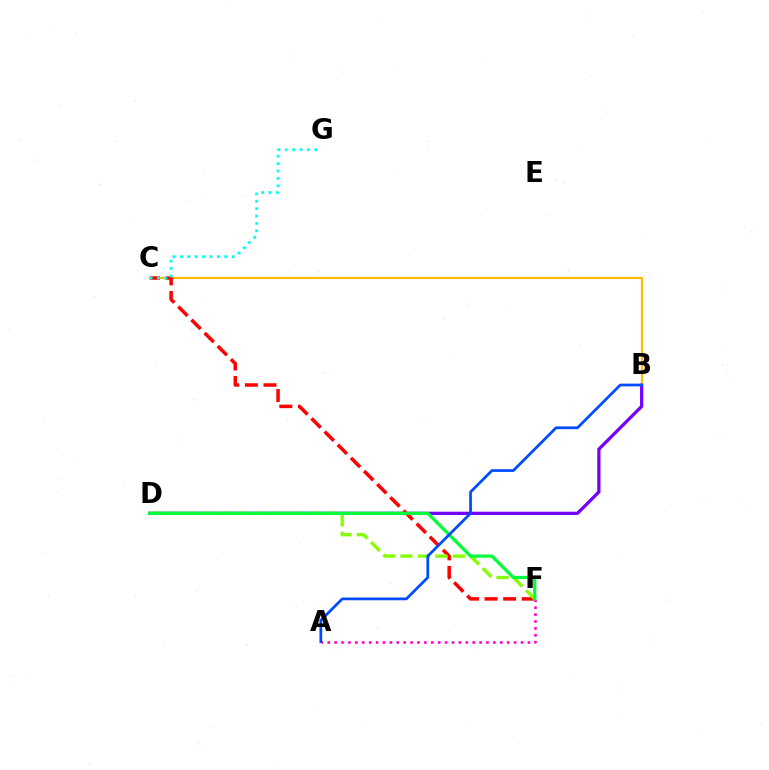{('B', 'D'): [{'color': '#7200ff', 'line_style': 'solid', 'thickness': 2.33}], ('B', 'C'): [{'color': '#ffbd00', 'line_style': 'solid', 'thickness': 1.56}], ('C', 'F'): [{'color': '#ff0000', 'line_style': 'dashed', 'thickness': 2.53}], ('D', 'F'): [{'color': '#84ff00', 'line_style': 'dashed', 'thickness': 2.38}, {'color': '#00ff39', 'line_style': 'solid', 'thickness': 2.33}], ('A', 'F'): [{'color': '#ff00cf', 'line_style': 'dotted', 'thickness': 1.88}], ('C', 'G'): [{'color': '#00fff6', 'line_style': 'dotted', 'thickness': 2.01}], ('A', 'B'): [{'color': '#004bff', 'line_style': 'solid', 'thickness': 1.97}]}